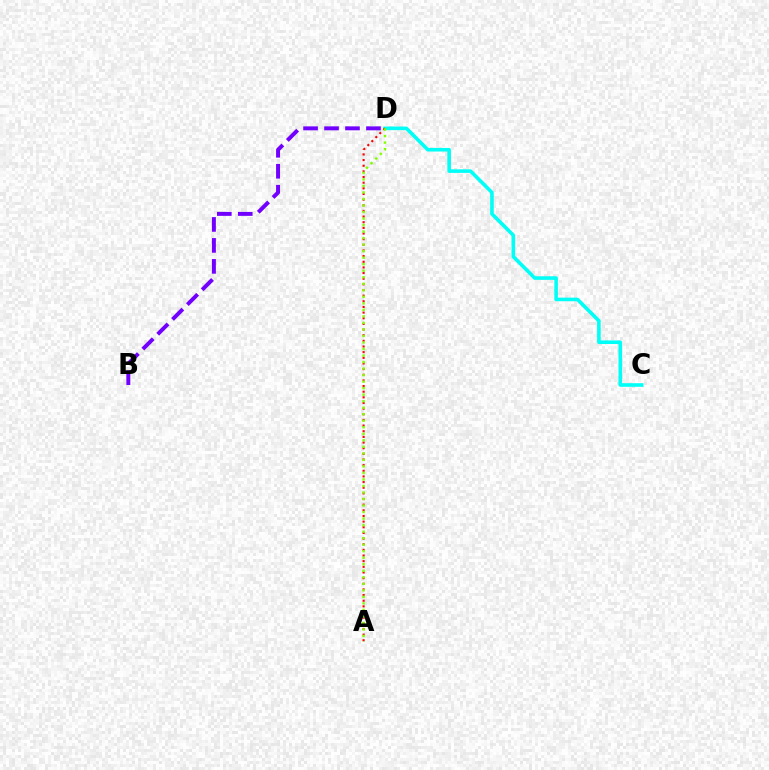{('B', 'D'): [{'color': '#7200ff', 'line_style': 'dashed', 'thickness': 2.85}], ('C', 'D'): [{'color': '#00fff6', 'line_style': 'solid', 'thickness': 2.59}], ('A', 'D'): [{'color': '#ff0000', 'line_style': 'dotted', 'thickness': 1.53}, {'color': '#84ff00', 'line_style': 'dotted', 'thickness': 1.77}]}